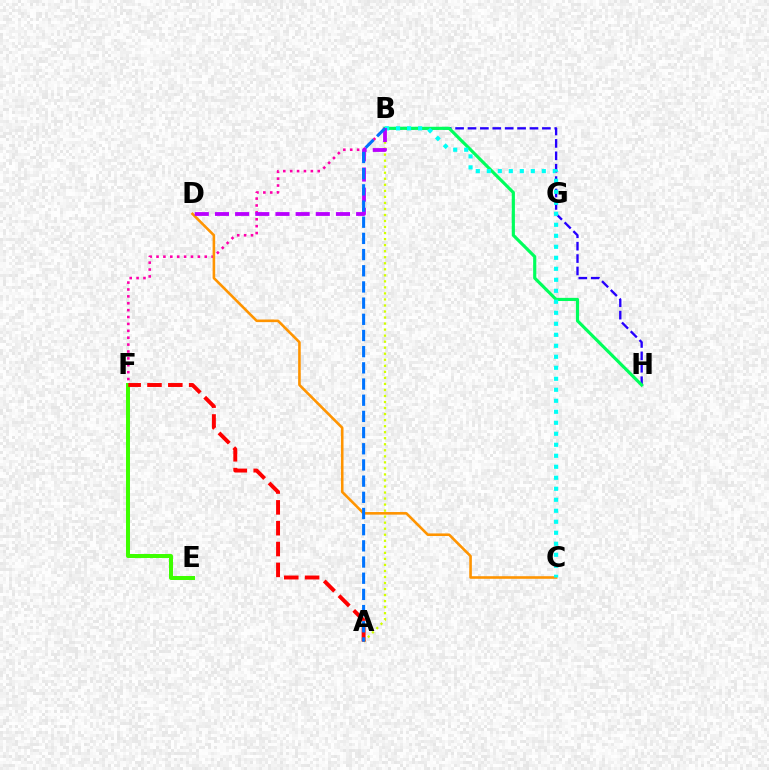{('B', 'H'): [{'color': '#2500ff', 'line_style': 'dashed', 'thickness': 1.68}, {'color': '#00ff5c', 'line_style': 'solid', 'thickness': 2.27}], ('A', 'B'): [{'color': '#d1ff00', 'line_style': 'dotted', 'thickness': 1.64}, {'color': '#0074ff', 'line_style': 'dashed', 'thickness': 2.2}], ('B', 'F'): [{'color': '#ff00ac', 'line_style': 'dotted', 'thickness': 1.87}], ('C', 'D'): [{'color': '#ff9400', 'line_style': 'solid', 'thickness': 1.87}], ('E', 'F'): [{'color': '#3dff00', 'line_style': 'solid', 'thickness': 2.86}], ('A', 'F'): [{'color': '#ff0000', 'line_style': 'dashed', 'thickness': 2.83}], ('B', 'C'): [{'color': '#00fff6', 'line_style': 'dotted', 'thickness': 2.99}], ('B', 'D'): [{'color': '#b900ff', 'line_style': 'dashed', 'thickness': 2.74}]}